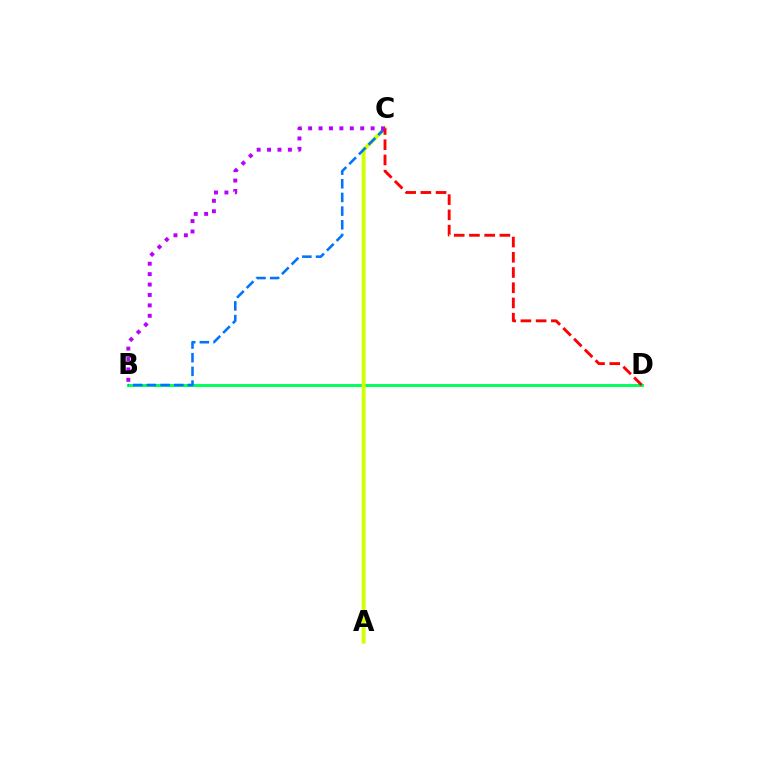{('B', 'D'): [{'color': '#00ff5c', 'line_style': 'solid', 'thickness': 2.13}], ('A', 'C'): [{'color': '#d1ff00', 'line_style': 'solid', 'thickness': 2.78}], ('B', 'C'): [{'color': '#0074ff', 'line_style': 'dashed', 'thickness': 1.86}, {'color': '#b900ff', 'line_style': 'dotted', 'thickness': 2.83}], ('C', 'D'): [{'color': '#ff0000', 'line_style': 'dashed', 'thickness': 2.07}]}